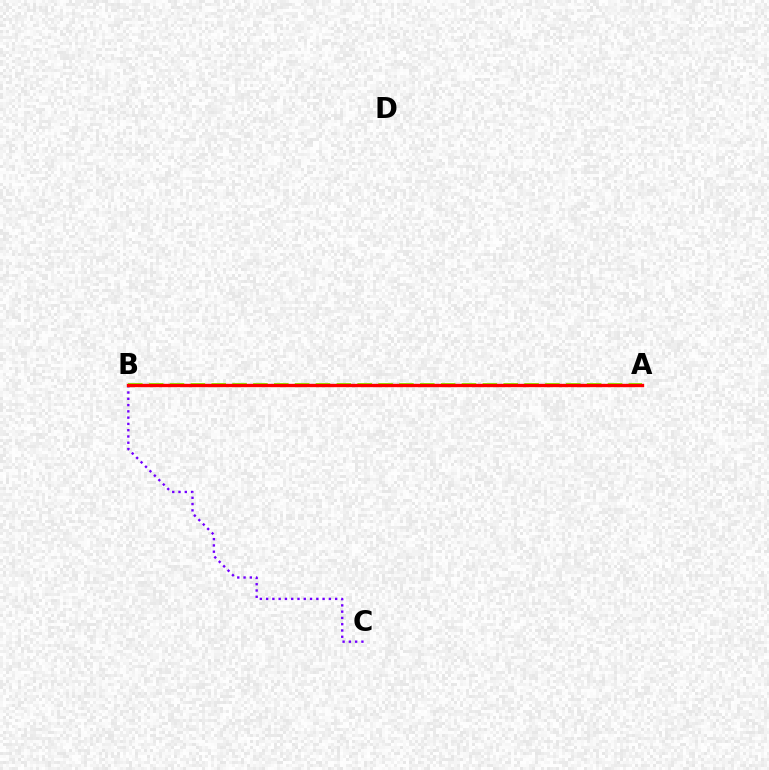{('B', 'C'): [{'color': '#7200ff', 'line_style': 'dotted', 'thickness': 1.71}], ('A', 'B'): [{'color': '#00fff6', 'line_style': 'dotted', 'thickness': 1.56}, {'color': '#84ff00', 'line_style': 'dashed', 'thickness': 2.83}, {'color': '#ff0000', 'line_style': 'solid', 'thickness': 2.42}]}